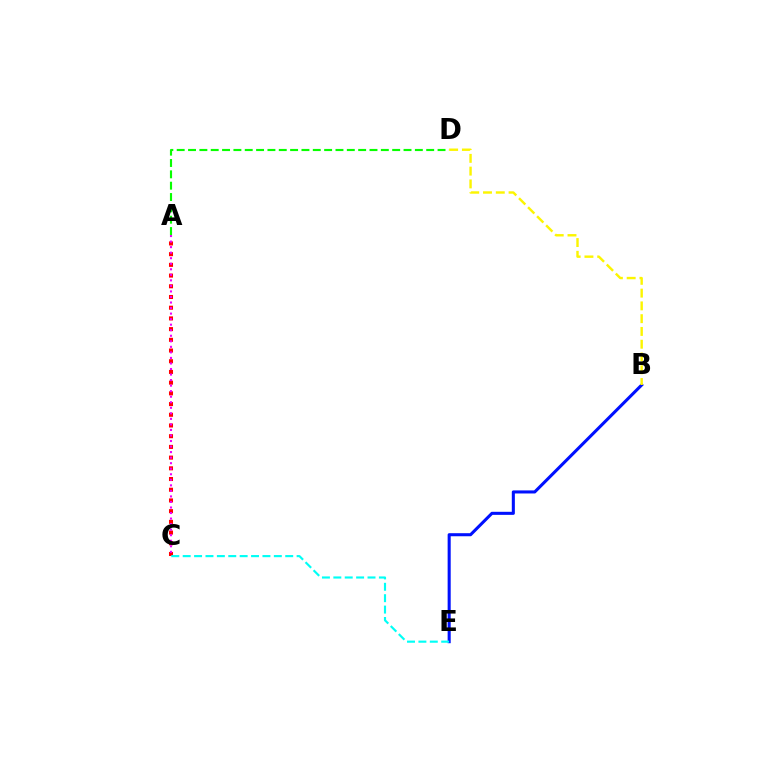{('A', 'C'): [{'color': '#ff0000', 'line_style': 'dotted', 'thickness': 2.91}, {'color': '#ee00ff', 'line_style': 'dotted', 'thickness': 1.51}], ('A', 'D'): [{'color': '#08ff00', 'line_style': 'dashed', 'thickness': 1.54}], ('B', 'E'): [{'color': '#0010ff', 'line_style': 'solid', 'thickness': 2.2}], ('B', 'D'): [{'color': '#fcf500', 'line_style': 'dashed', 'thickness': 1.74}], ('C', 'E'): [{'color': '#00fff6', 'line_style': 'dashed', 'thickness': 1.55}]}